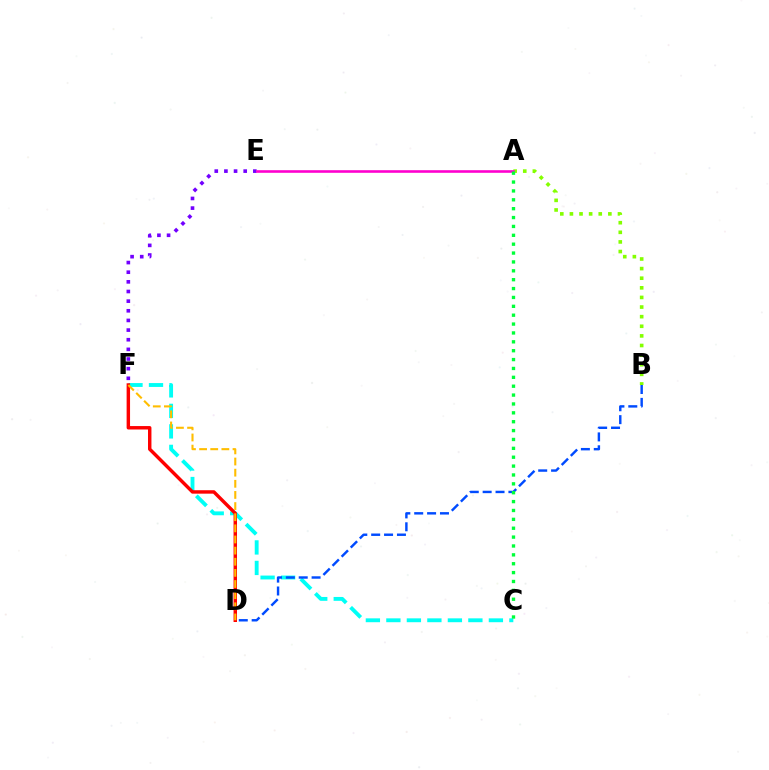{('E', 'F'): [{'color': '#7200ff', 'line_style': 'dotted', 'thickness': 2.62}], ('A', 'B'): [{'color': '#84ff00', 'line_style': 'dotted', 'thickness': 2.61}], ('C', 'F'): [{'color': '#00fff6', 'line_style': 'dashed', 'thickness': 2.79}], ('D', 'F'): [{'color': '#ff0000', 'line_style': 'solid', 'thickness': 2.47}, {'color': '#ffbd00', 'line_style': 'dashed', 'thickness': 1.51}], ('B', 'D'): [{'color': '#004bff', 'line_style': 'dashed', 'thickness': 1.75}], ('A', 'E'): [{'color': '#ff00cf', 'line_style': 'solid', 'thickness': 1.88}], ('A', 'C'): [{'color': '#00ff39', 'line_style': 'dotted', 'thickness': 2.41}]}